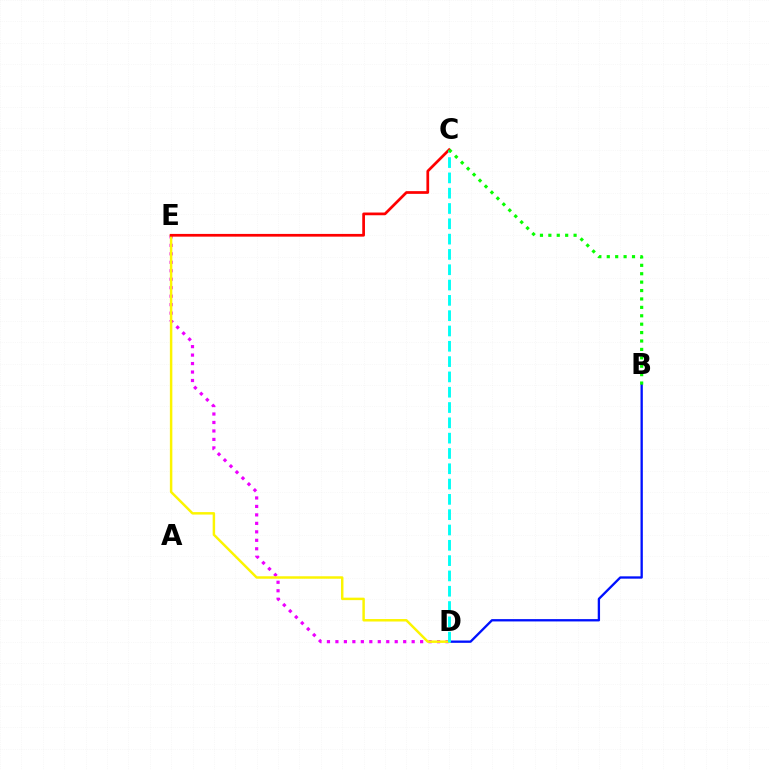{('B', 'D'): [{'color': '#0010ff', 'line_style': 'solid', 'thickness': 1.67}], ('D', 'E'): [{'color': '#ee00ff', 'line_style': 'dotted', 'thickness': 2.3}, {'color': '#fcf500', 'line_style': 'solid', 'thickness': 1.77}], ('C', 'E'): [{'color': '#ff0000', 'line_style': 'solid', 'thickness': 1.96}], ('C', 'D'): [{'color': '#00fff6', 'line_style': 'dashed', 'thickness': 2.08}], ('B', 'C'): [{'color': '#08ff00', 'line_style': 'dotted', 'thickness': 2.28}]}